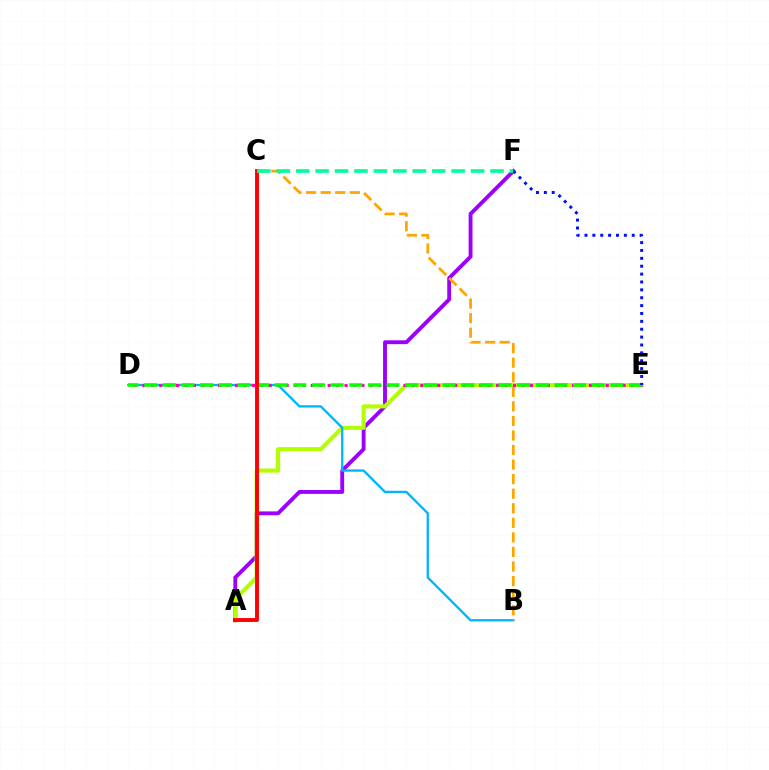{('A', 'F'): [{'color': '#9b00ff', 'line_style': 'solid', 'thickness': 2.78}], ('A', 'E'): [{'color': '#b3ff00', 'line_style': 'solid', 'thickness': 2.94}], ('B', 'D'): [{'color': '#00b5ff', 'line_style': 'solid', 'thickness': 1.67}], ('B', 'C'): [{'color': '#ffa500', 'line_style': 'dashed', 'thickness': 1.98}], ('D', 'E'): [{'color': '#ff00bd', 'line_style': 'dotted', 'thickness': 2.29}, {'color': '#08ff00', 'line_style': 'dashed', 'thickness': 2.53}], ('A', 'C'): [{'color': '#ff0000', 'line_style': 'solid', 'thickness': 2.8}], ('E', 'F'): [{'color': '#0010ff', 'line_style': 'dotted', 'thickness': 2.14}], ('C', 'F'): [{'color': '#00ff9d', 'line_style': 'dashed', 'thickness': 2.64}]}